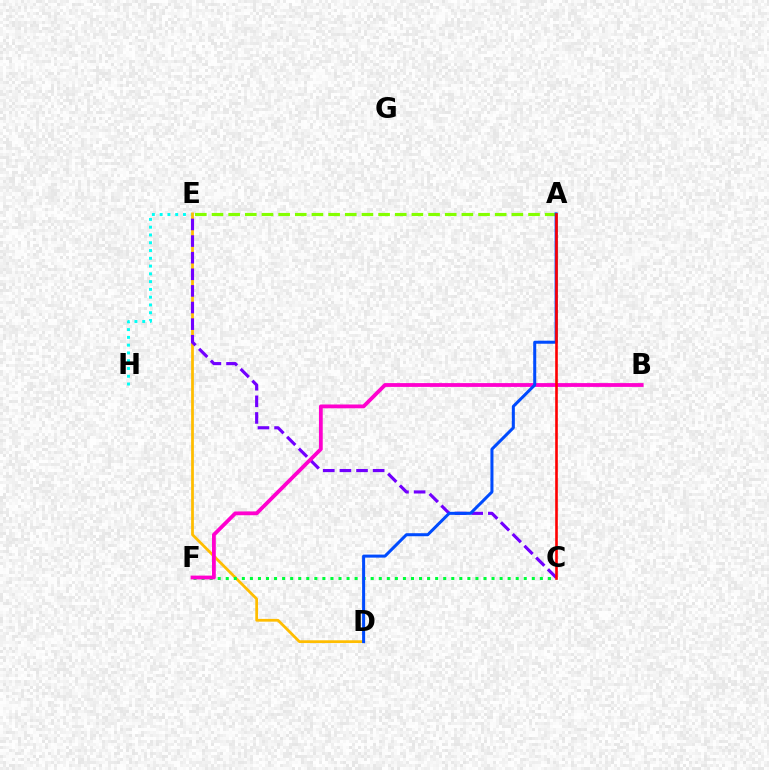{('E', 'H'): [{'color': '#00fff6', 'line_style': 'dotted', 'thickness': 2.11}], ('D', 'E'): [{'color': '#ffbd00', 'line_style': 'solid', 'thickness': 1.99}], ('C', 'F'): [{'color': '#00ff39', 'line_style': 'dotted', 'thickness': 2.19}], ('C', 'E'): [{'color': '#7200ff', 'line_style': 'dashed', 'thickness': 2.26}], ('A', 'E'): [{'color': '#84ff00', 'line_style': 'dashed', 'thickness': 2.26}], ('B', 'F'): [{'color': '#ff00cf', 'line_style': 'solid', 'thickness': 2.73}], ('A', 'D'): [{'color': '#004bff', 'line_style': 'solid', 'thickness': 2.18}], ('A', 'C'): [{'color': '#ff0000', 'line_style': 'solid', 'thickness': 1.89}]}